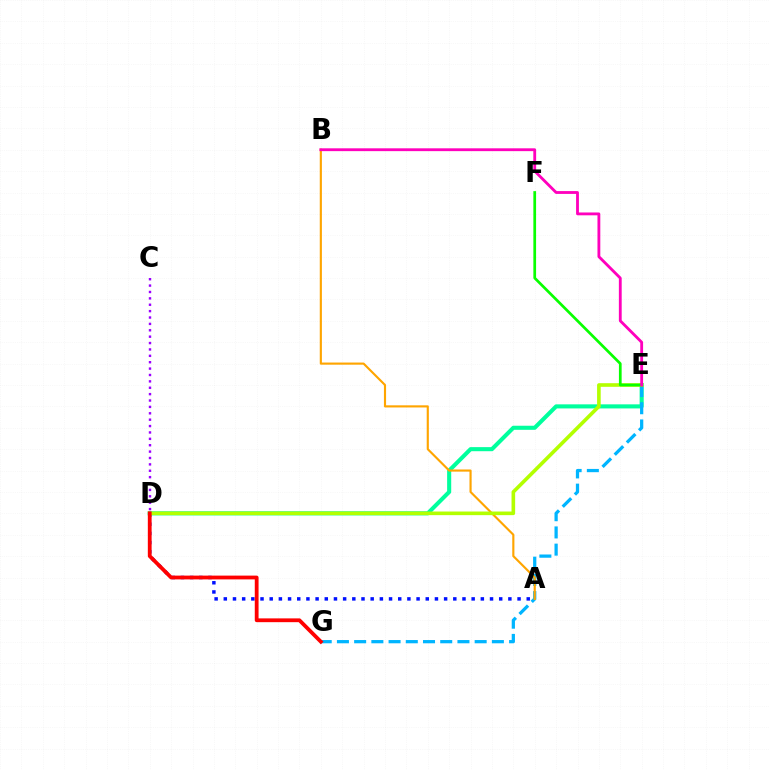{('C', 'D'): [{'color': '#9b00ff', 'line_style': 'dotted', 'thickness': 1.73}], ('A', 'D'): [{'color': '#0010ff', 'line_style': 'dotted', 'thickness': 2.49}], ('D', 'E'): [{'color': '#00ff9d', 'line_style': 'solid', 'thickness': 2.94}, {'color': '#b3ff00', 'line_style': 'solid', 'thickness': 2.61}], ('E', 'G'): [{'color': '#00b5ff', 'line_style': 'dashed', 'thickness': 2.34}], ('A', 'B'): [{'color': '#ffa500', 'line_style': 'solid', 'thickness': 1.54}], ('E', 'F'): [{'color': '#08ff00', 'line_style': 'solid', 'thickness': 1.96}], ('B', 'E'): [{'color': '#ff00bd', 'line_style': 'solid', 'thickness': 2.04}], ('D', 'G'): [{'color': '#ff0000', 'line_style': 'solid', 'thickness': 2.73}]}